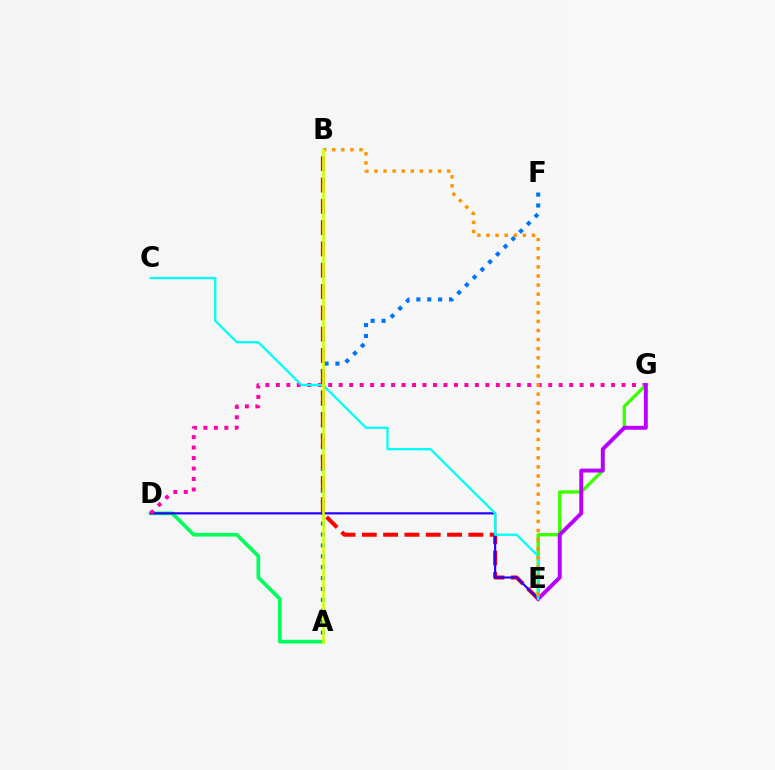{('A', 'F'): [{'color': '#0074ff', 'line_style': 'dotted', 'thickness': 2.96}], ('B', 'E'): [{'color': '#ff0000', 'line_style': 'dashed', 'thickness': 2.89}, {'color': '#ff9400', 'line_style': 'dotted', 'thickness': 2.47}], ('A', 'D'): [{'color': '#00ff5c', 'line_style': 'solid', 'thickness': 2.65}], ('D', 'E'): [{'color': '#2500ff', 'line_style': 'solid', 'thickness': 1.56}], ('D', 'G'): [{'color': '#ff00ac', 'line_style': 'dotted', 'thickness': 2.85}], ('E', 'G'): [{'color': '#3dff00', 'line_style': 'solid', 'thickness': 2.4}, {'color': '#b900ff', 'line_style': 'solid', 'thickness': 2.83}], ('C', 'E'): [{'color': '#00fff6', 'line_style': 'solid', 'thickness': 1.65}], ('A', 'B'): [{'color': '#d1ff00', 'line_style': 'solid', 'thickness': 1.93}]}